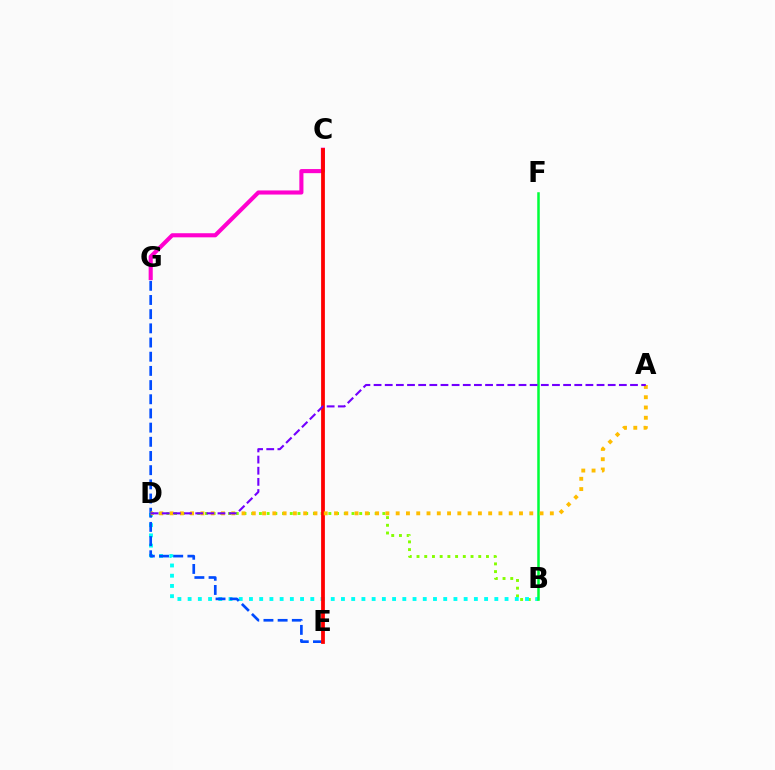{('B', 'D'): [{'color': '#84ff00', 'line_style': 'dotted', 'thickness': 2.1}, {'color': '#00fff6', 'line_style': 'dotted', 'thickness': 2.78}], ('C', 'G'): [{'color': '#ff00cf', 'line_style': 'solid', 'thickness': 2.95}], ('B', 'F'): [{'color': '#00ff39', 'line_style': 'solid', 'thickness': 1.81}], ('E', 'G'): [{'color': '#004bff', 'line_style': 'dashed', 'thickness': 1.93}], ('C', 'E'): [{'color': '#ff0000', 'line_style': 'solid', 'thickness': 2.72}], ('A', 'D'): [{'color': '#ffbd00', 'line_style': 'dotted', 'thickness': 2.79}, {'color': '#7200ff', 'line_style': 'dashed', 'thickness': 1.51}]}